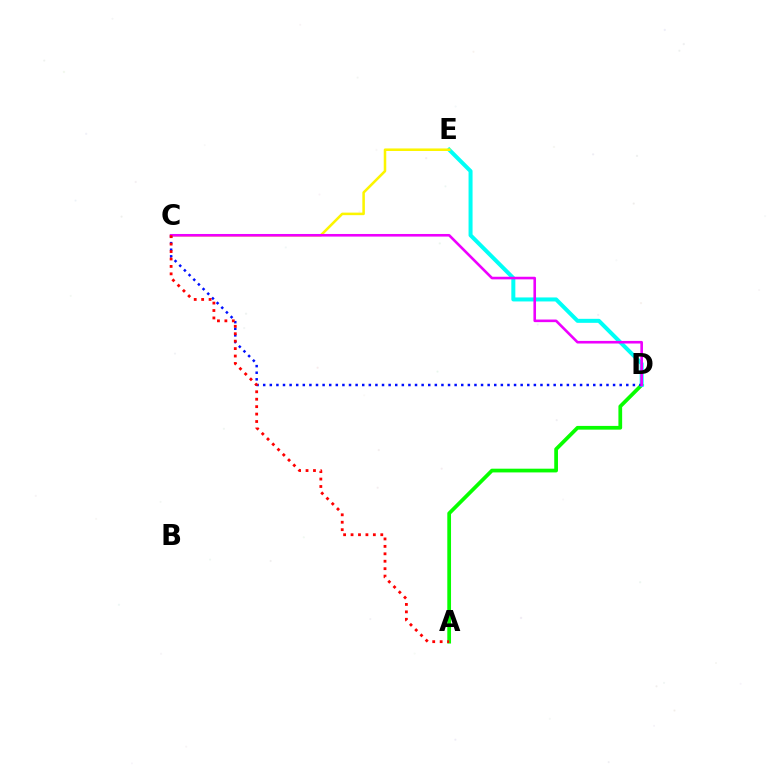{('A', 'D'): [{'color': '#08ff00', 'line_style': 'solid', 'thickness': 2.69}], ('D', 'E'): [{'color': '#00fff6', 'line_style': 'solid', 'thickness': 2.88}], ('C', 'E'): [{'color': '#fcf500', 'line_style': 'solid', 'thickness': 1.83}], ('C', 'D'): [{'color': '#0010ff', 'line_style': 'dotted', 'thickness': 1.79}, {'color': '#ee00ff', 'line_style': 'solid', 'thickness': 1.88}], ('A', 'C'): [{'color': '#ff0000', 'line_style': 'dotted', 'thickness': 2.02}]}